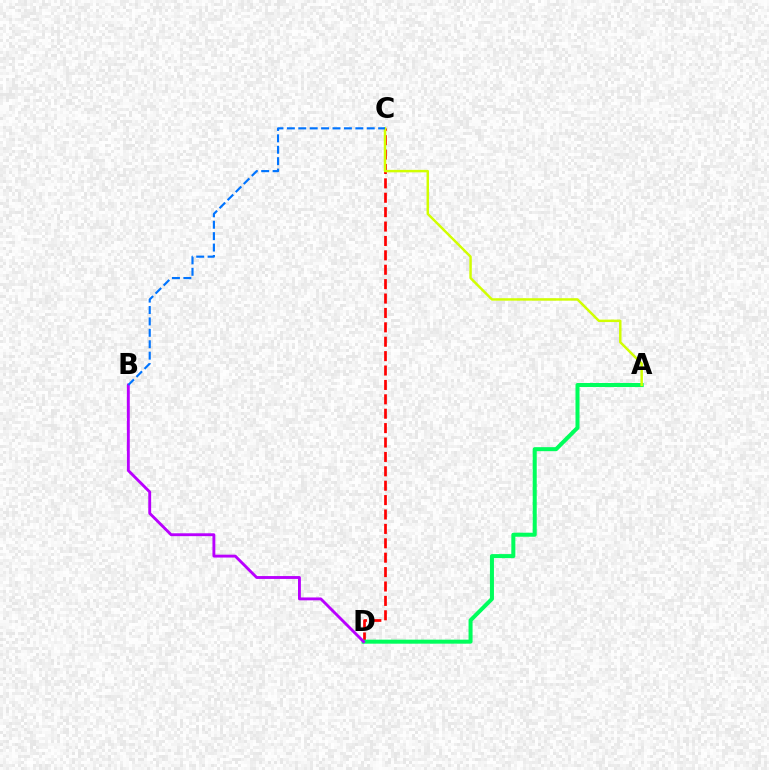{('C', 'D'): [{'color': '#ff0000', 'line_style': 'dashed', 'thickness': 1.96}], ('A', 'D'): [{'color': '#00ff5c', 'line_style': 'solid', 'thickness': 2.89}], ('B', 'D'): [{'color': '#b900ff', 'line_style': 'solid', 'thickness': 2.07}], ('A', 'C'): [{'color': '#d1ff00', 'line_style': 'solid', 'thickness': 1.77}], ('B', 'C'): [{'color': '#0074ff', 'line_style': 'dashed', 'thickness': 1.55}]}